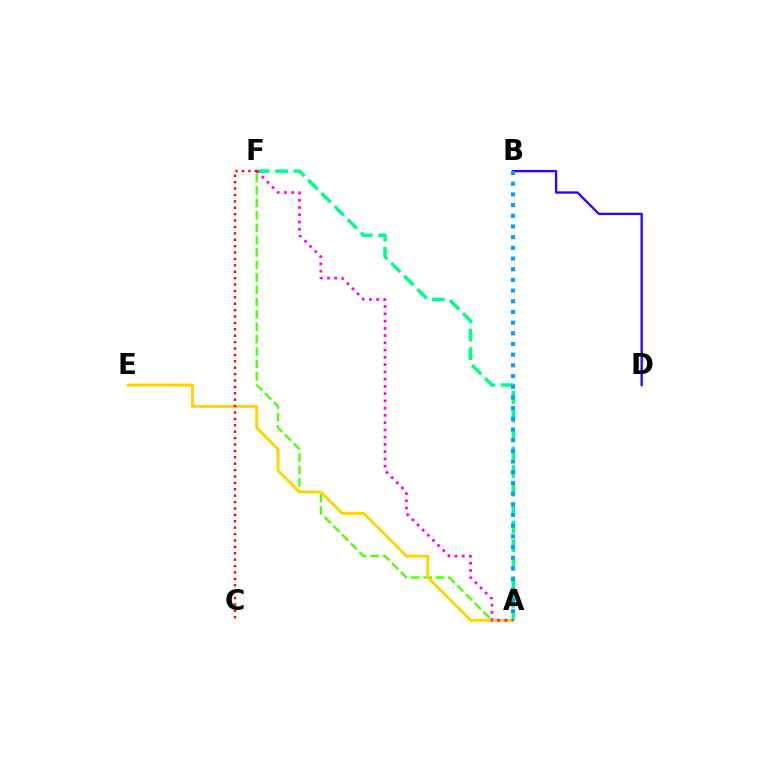{('A', 'F'): [{'color': '#4fff00', 'line_style': 'dashed', 'thickness': 1.68}, {'color': '#00ff86', 'line_style': 'dashed', 'thickness': 2.52}, {'color': '#ff00ed', 'line_style': 'dotted', 'thickness': 1.97}], ('A', 'E'): [{'color': '#ffd500', 'line_style': 'solid', 'thickness': 2.12}], ('B', 'D'): [{'color': '#3700ff', 'line_style': 'solid', 'thickness': 1.7}], ('C', 'F'): [{'color': '#ff0000', 'line_style': 'dotted', 'thickness': 1.74}], ('A', 'B'): [{'color': '#009eff', 'line_style': 'dotted', 'thickness': 2.9}]}